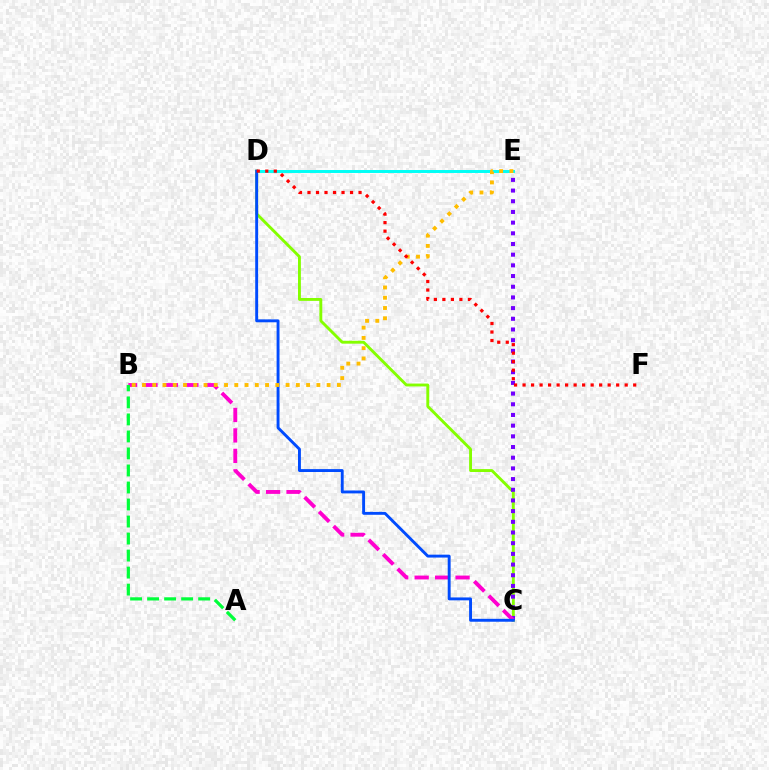{('C', 'D'): [{'color': '#84ff00', 'line_style': 'solid', 'thickness': 2.08}, {'color': '#004bff', 'line_style': 'solid', 'thickness': 2.09}], ('C', 'E'): [{'color': '#7200ff', 'line_style': 'dotted', 'thickness': 2.9}], ('D', 'E'): [{'color': '#00fff6', 'line_style': 'solid', 'thickness': 2.13}], ('B', 'C'): [{'color': '#ff00cf', 'line_style': 'dashed', 'thickness': 2.78}], ('B', 'E'): [{'color': '#ffbd00', 'line_style': 'dotted', 'thickness': 2.79}], ('D', 'F'): [{'color': '#ff0000', 'line_style': 'dotted', 'thickness': 2.31}], ('A', 'B'): [{'color': '#00ff39', 'line_style': 'dashed', 'thickness': 2.31}]}